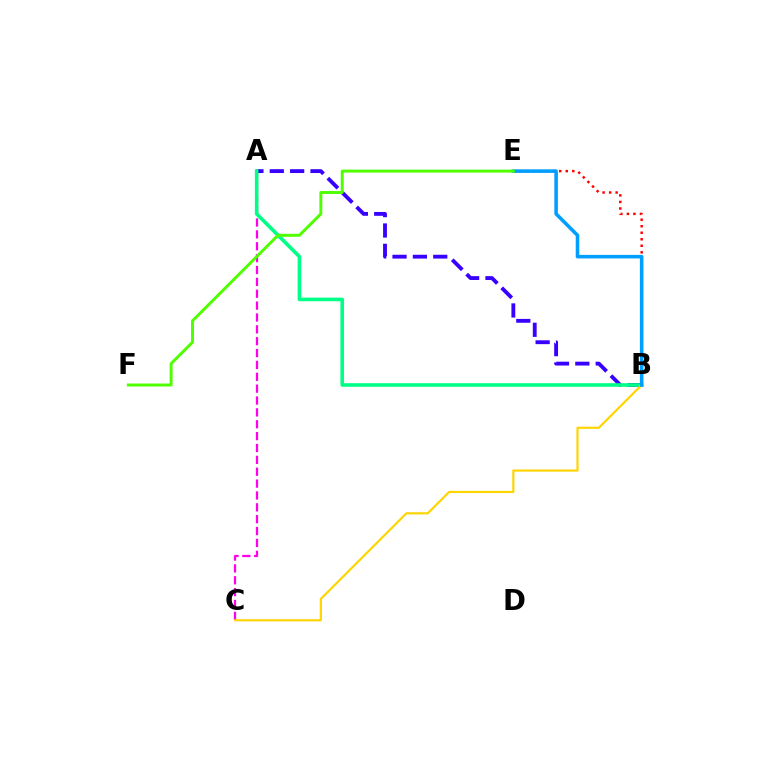{('A', 'B'): [{'color': '#3700ff', 'line_style': 'dashed', 'thickness': 2.77}, {'color': '#00ff86', 'line_style': 'solid', 'thickness': 2.61}], ('B', 'E'): [{'color': '#ff0000', 'line_style': 'dotted', 'thickness': 1.77}, {'color': '#009eff', 'line_style': 'solid', 'thickness': 2.56}], ('A', 'C'): [{'color': '#ff00ed', 'line_style': 'dashed', 'thickness': 1.61}], ('B', 'C'): [{'color': '#ffd500', 'line_style': 'solid', 'thickness': 1.57}], ('E', 'F'): [{'color': '#4fff00', 'line_style': 'solid', 'thickness': 2.12}]}